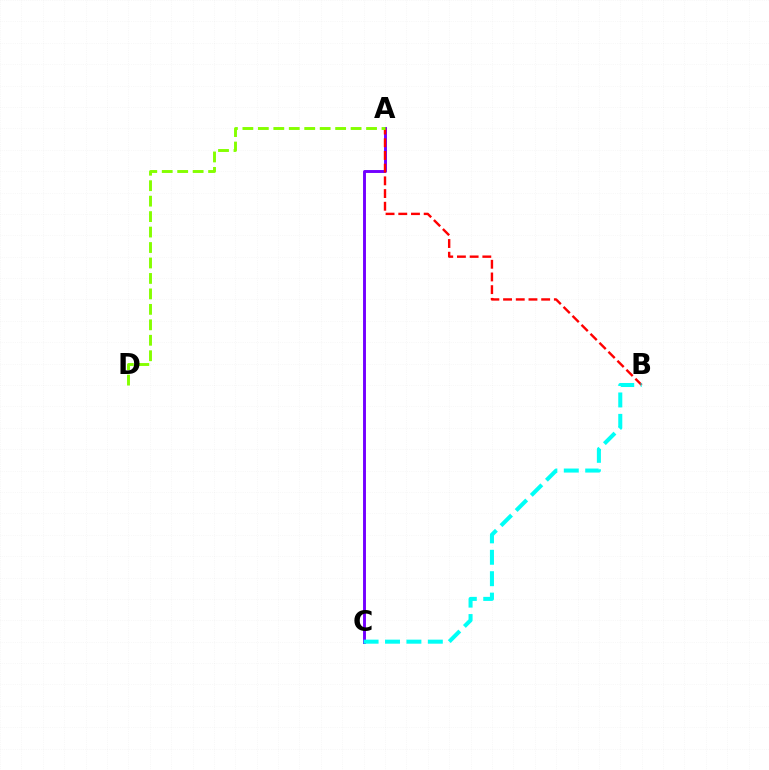{('A', 'C'): [{'color': '#7200ff', 'line_style': 'solid', 'thickness': 2.09}], ('A', 'B'): [{'color': '#ff0000', 'line_style': 'dashed', 'thickness': 1.73}], ('A', 'D'): [{'color': '#84ff00', 'line_style': 'dashed', 'thickness': 2.1}], ('B', 'C'): [{'color': '#00fff6', 'line_style': 'dashed', 'thickness': 2.91}]}